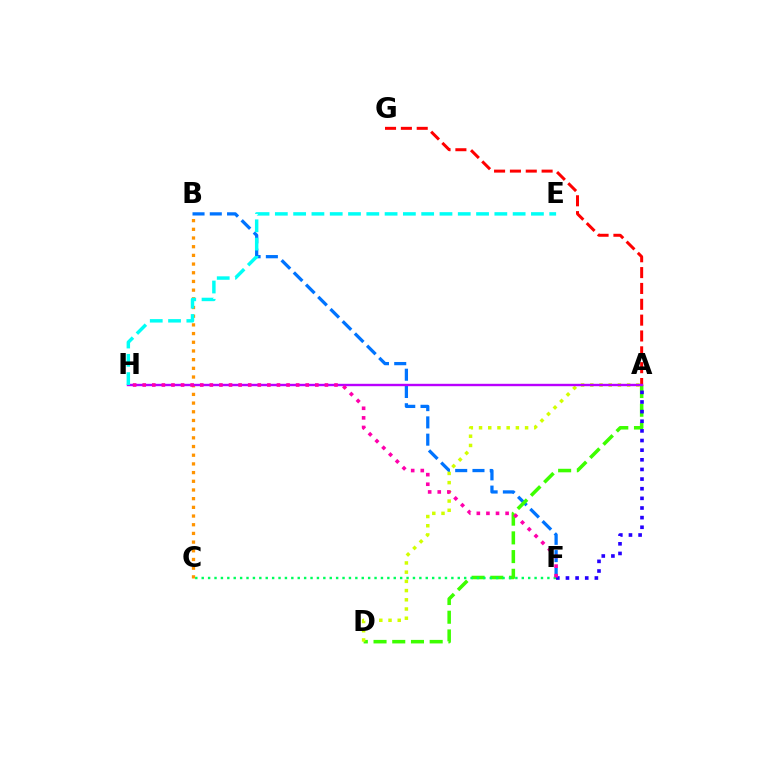{('B', 'F'): [{'color': '#0074ff', 'line_style': 'dashed', 'thickness': 2.35}], ('B', 'C'): [{'color': '#ff9400', 'line_style': 'dotted', 'thickness': 2.36}], ('A', 'G'): [{'color': '#ff0000', 'line_style': 'dashed', 'thickness': 2.15}], ('A', 'D'): [{'color': '#3dff00', 'line_style': 'dashed', 'thickness': 2.54}, {'color': '#d1ff00', 'line_style': 'dotted', 'thickness': 2.5}], ('A', 'F'): [{'color': '#2500ff', 'line_style': 'dotted', 'thickness': 2.62}], ('A', 'H'): [{'color': '#b900ff', 'line_style': 'solid', 'thickness': 1.73}], ('E', 'H'): [{'color': '#00fff6', 'line_style': 'dashed', 'thickness': 2.48}], ('C', 'F'): [{'color': '#00ff5c', 'line_style': 'dotted', 'thickness': 1.74}], ('F', 'H'): [{'color': '#ff00ac', 'line_style': 'dotted', 'thickness': 2.61}]}